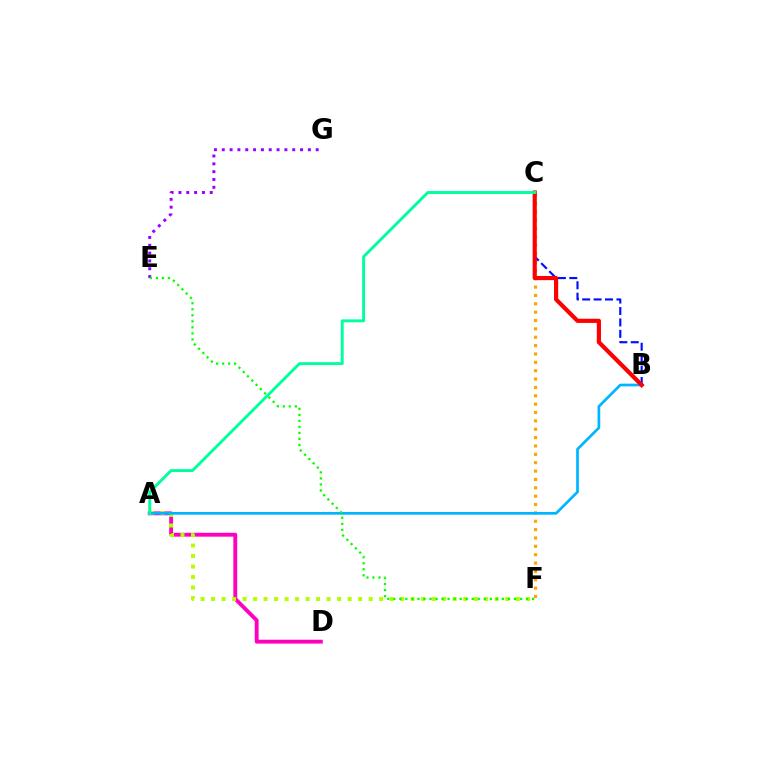{('C', 'F'): [{'color': '#ffa500', 'line_style': 'dotted', 'thickness': 2.27}], ('E', 'G'): [{'color': '#9b00ff', 'line_style': 'dotted', 'thickness': 2.13}], ('A', 'D'): [{'color': '#ff00bd', 'line_style': 'solid', 'thickness': 2.78}], ('A', 'F'): [{'color': '#b3ff00', 'line_style': 'dotted', 'thickness': 2.85}], ('B', 'C'): [{'color': '#0010ff', 'line_style': 'dashed', 'thickness': 1.55}, {'color': '#ff0000', 'line_style': 'solid', 'thickness': 3.0}], ('A', 'B'): [{'color': '#00b5ff', 'line_style': 'solid', 'thickness': 1.94}], ('E', 'F'): [{'color': '#08ff00', 'line_style': 'dotted', 'thickness': 1.64}], ('A', 'C'): [{'color': '#00ff9d', 'line_style': 'solid', 'thickness': 2.09}]}